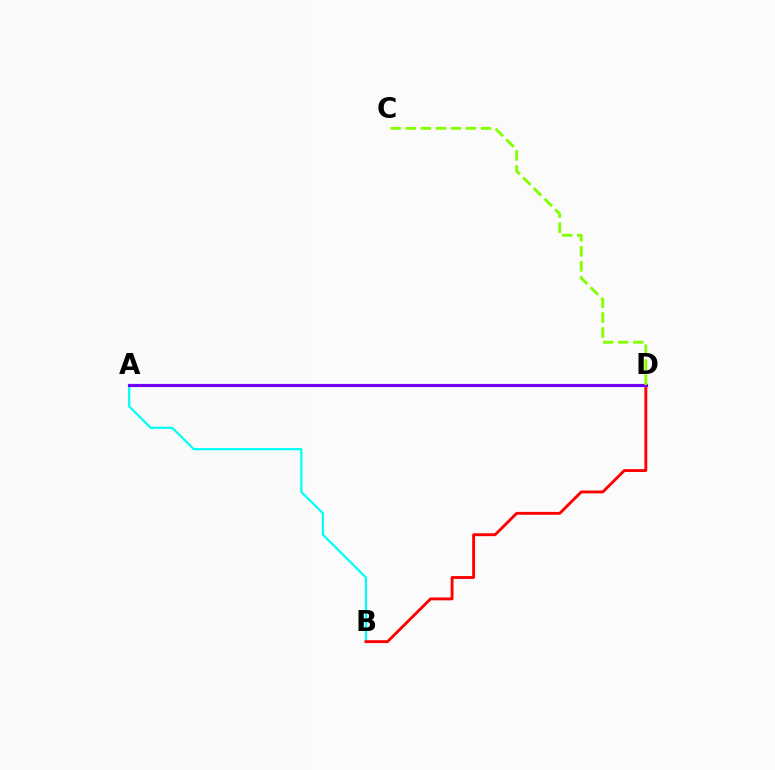{('A', 'B'): [{'color': '#00fff6', 'line_style': 'solid', 'thickness': 1.59}], ('B', 'D'): [{'color': '#ff0000', 'line_style': 'solid', 'thickness': 2.07}], ('A', 'D'): [{'color': '#7200ff', 'line_style': 'solid', 'thickness': 2.28}], ('C', 'D'): [{'color': '#84ff00', 'line_style': 'dashed', 'thickness': 2.04}]}